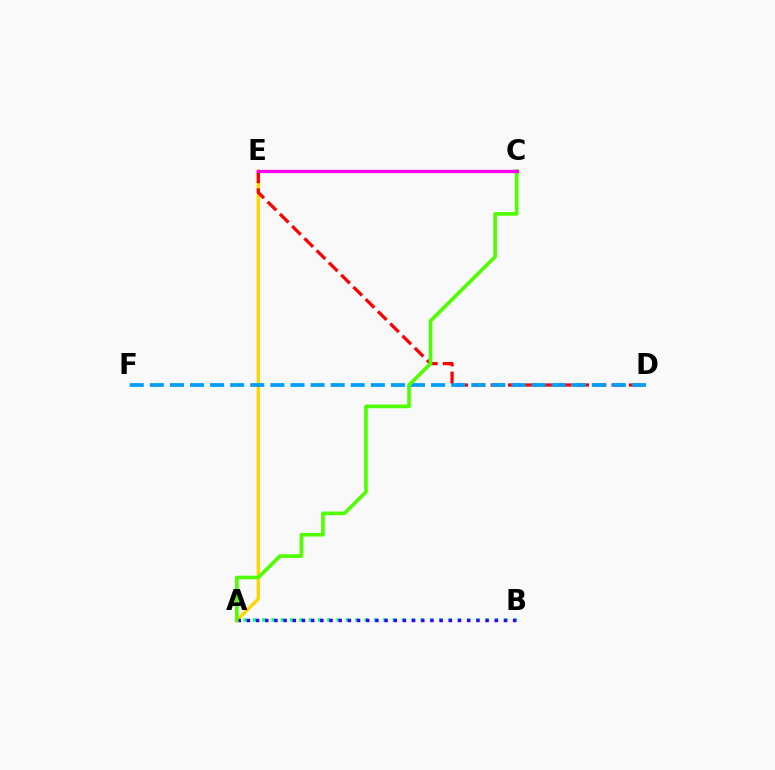{('A', 'E'): [{'color': '#ffd500', 'line_style': 'solid', 'thickness': 2.45}], ('A', 'B'): [{'color': '#00ff86', 'line_style': 'dotted', 'thickness': 2.53}, {'color': '#3700ff', 'line_style': 'dotted', 'thickness': 2.49}], ('D', 'E'): [{'color': '#ff0000', 'line_style': 'dashed', 'thickness': 2.35}], ('D', 'F'): [{'color': '#009eff', 'line_style': 'dashed', 'thickness': 2.73}], ('A', 'C'): [{'color': '#4fff00', 'line_style': 'solid', 'thickness': 2.61}], ('C', 'E'): [{'color': '#ff00ed', 'line_style': 'solid', 'thickness': 2.38}]}